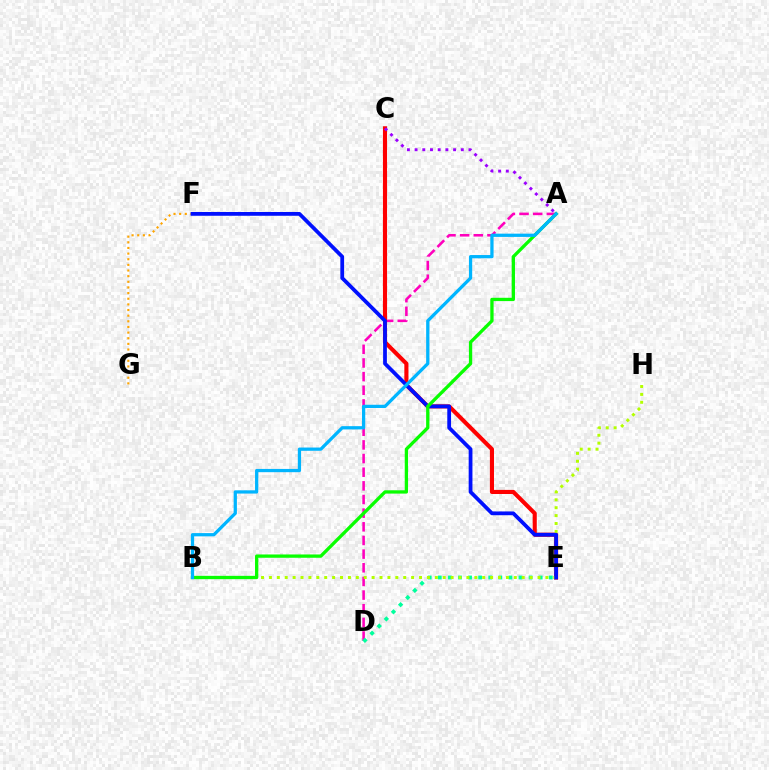{('A', 'D'): [{'color': '#ff00bd', 'line_style': 'dashed', 'thickness': 1.85}], ('F', 'G'): [{'color': '#ffa500', 'line_style': 'dotted', 'thickness': 1.53}], ('D', 'E'): [{'color': '#00ff9d', 'line_style': 'dotted', 'thickness': 2.74}], ('C', 'E'): [{'color': '#ff0000', 'line_style': 'solid', 'thickness': 2.95}], ('B', 'H'): [{'color': '#b3ff00', 'line_style': 'dotted', 'thickness': 2.15}], ('A', 'C'): [{'color': '#9b00ff', 'line_style': 'dotted', 'thickness': 2.09}], ('E', 'F'): [{'color': '#0010ff', 'line_style': 'solid', 'thickness': 2.71}], ('A', 'B'): [{'color': '#08ff00', 'line_style': 'solid', 'thickness': 2.38}, {'color': '#00b5ff', 'line_style': 'solid', 'thickness': 2.34}]}